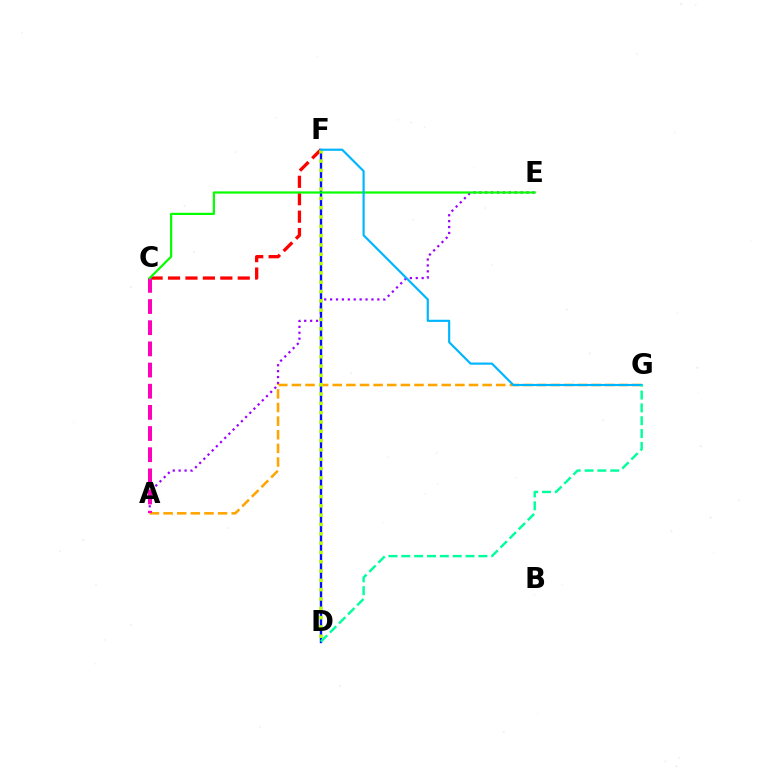{('C', 'F'): [{'color': '#ff0000', 'line_style': 'dashed', 'thickness': 2.37}], ('A', 'E'): [{'color': '#9b00ff', 'line_style': 'dotted', 'thickness': 1.6}], ('D', 'F'): [{'color': '#0010ff', 'line_style': 'solid', 'thickness': 1.71}, {'color': '#b3ff00', 'line_style': 'dotted', 'thickness': 2.53}], ('A', 'G'): [{'color': '#ffa500', 'line_style': 'dashed', 'thickness': 1.85}], ('A', 'C'): [{'color': '#ff00bd', 'line_style': 'dashed', 'thickness': 2.88}], ('C', 'E'): [{'color': '#08ff00', 'line_style': 'solid', 'thickness': 1.59}], ('F', 'G'): [{'color': '#00b5ff', 'line_style': 'solid', 'thickness': 1.55}], ('D', 'G'): [{'color': '#00ff9d', 'line_style': 'dashed', 'thickness': 1.75}]}